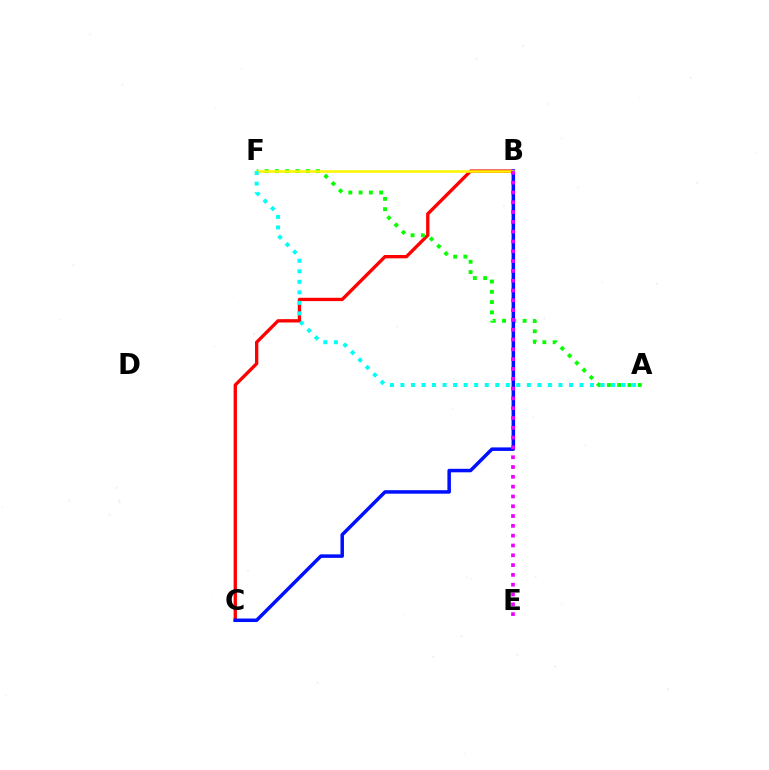{('B', 'C'): [{'color': '#ff0000', 'line_style': 'solid', 'thickness': 2.4}, {'color': '#0010ff', 'line_style': 'solid', 'thickness': 2.53}], ('A', 'F'): [{'color': '#08ff00', 'line_style': 'dotted', 'thickness': 2.79}, {'color': '#00fff6', 'line_style': 'dotted', 'thickness': 2.86}], ('B', 'F'): [{'color': '#fcf500', 'line_style': 'solid', 'thickness': 1.81}], ('B', 'E'): [{'color': '#ee00ff', 'line_style': 'dotted', 'thickness': 2.66}]}